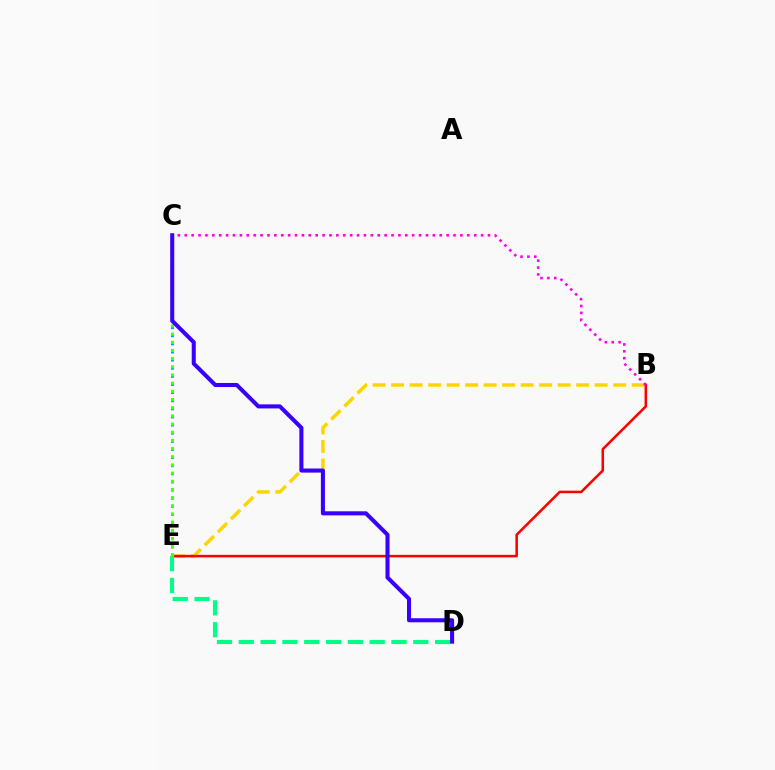{('C', 'E'): [{'color': '#009eff', 'line_style': 'dotted', 'thickness': 2.21}, {'color': '#4fff00', 'line_style': 'dotted', 'thickness': 2.22}], ('B', 'E'): [{'color': '#ffd500', 'line_style': 'dashed', 'thickness': 2.51}, {'color': '#ff0000', 'line_style': 'solid', 'thickness': 1.84}], ('B', 'C'): [{'color': '#ff00ed', 'line_style': 'dotted', 'thickness': 1.87}], ('D', 'E'): [{'color': '#00ff86', 'line_style': 'dashed', 'thickness': 2.96}], ('C', 'D'): [{'color': '#3700ff', 'line_style': 'solid', 'thickness': 2.92}]}